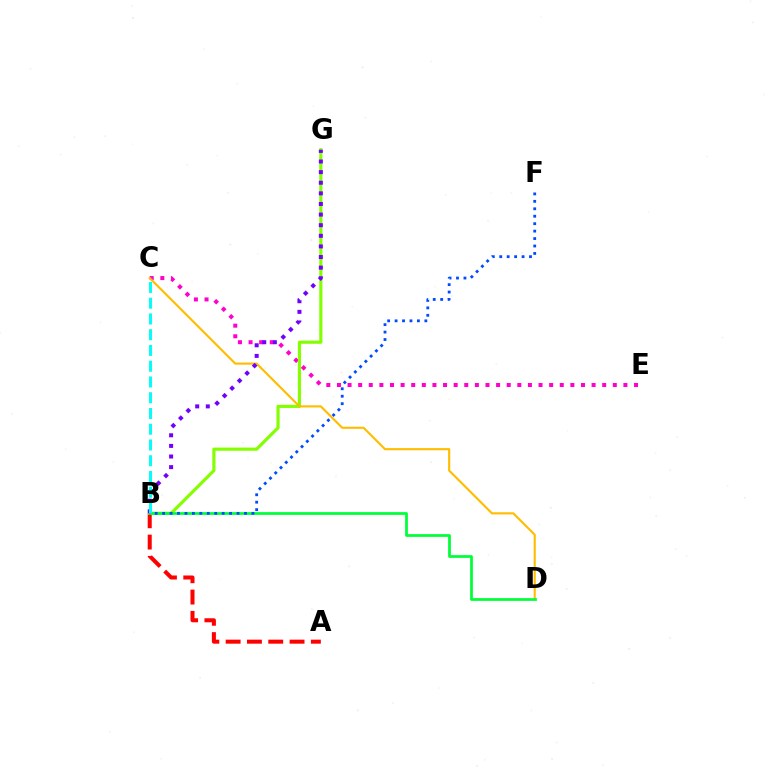{('C', 'E'): [{'color': '#ff00cf', 'line_style': 'dotted', 'thickness': 2.88}], ('A', 'B'): [{'color': '#ff0000', 'line_style': 'dashed', 'thickness': 2.89}], ('B', 'G'): [{'color': '#84ff00', 'line_style': 'solid', 'thickness': 2.27}, {'color': '#7200ff', 'line_style': 'dotted', 'thickness': 2.88}], ('C', 'D'): [{'color': '#ffbd00', 'line_style': 'solid', 'thickness': 1.53}], ('B', 'D'): [{'color': '#00ff39', 'line_style': 'solid', 'thickness': 1.98}], ('B', 'F'): [{'color': '#004bff', 'line_style': 'dotted', 'thickness': 2.02}], ('B', 'C'): [{'color': '#00fff6', 'line_style': 'dashed', 'thickness': 2.14}]}